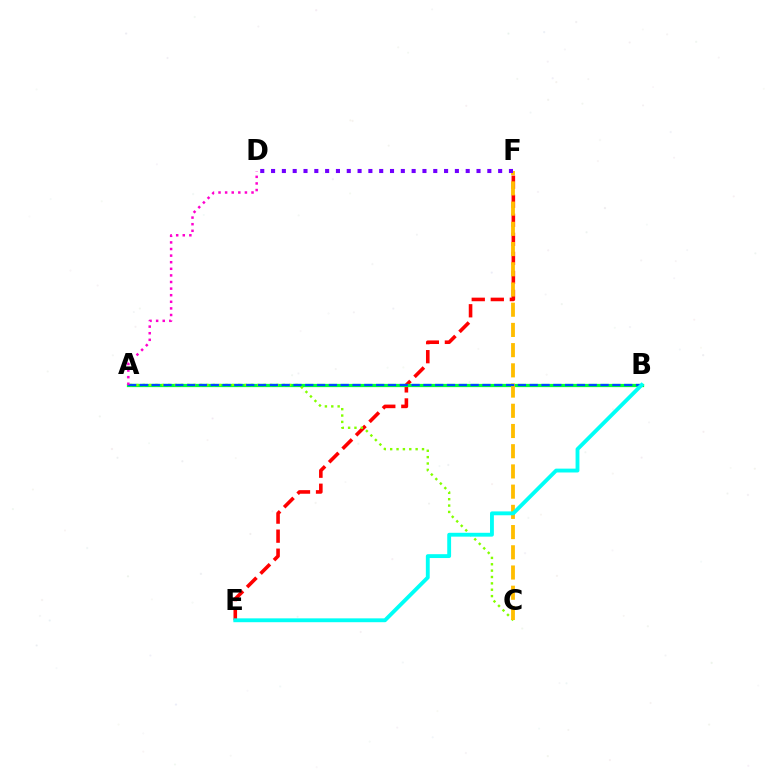{('E', 'F'): [{'color': '#ff0000', 'line_style': 'dashed', 'thickness': 2.59}], ('A', 'B'): [{'color': '#00ff39', 'line_style': 'solid', 'thickness': 2.34}, {'color': '#004bff', 'line_style': 'dashed', 'thickness': 1.6}], ('A', 'C'): [{'color': '#84ff00', 'line_style': 'dotted', 'thickness': 1.73}], ('C', 'F'): [{'color': '#ffbd00', 'line_style': 'dashed', 'thickness': 2.75}], ('A', 'D'): [{'color': '#ff00cf', 'line_style': 'dotted', 'thickness': 1.79}], ('D', 'F'): [{'color': '#7200ff', 'line_style': 'dotted', 'thickness': 2.94}], ('B', 'E'): [{'color': '#00fff6', 'line_style': 'solid', 'thickness': 2.77}]}